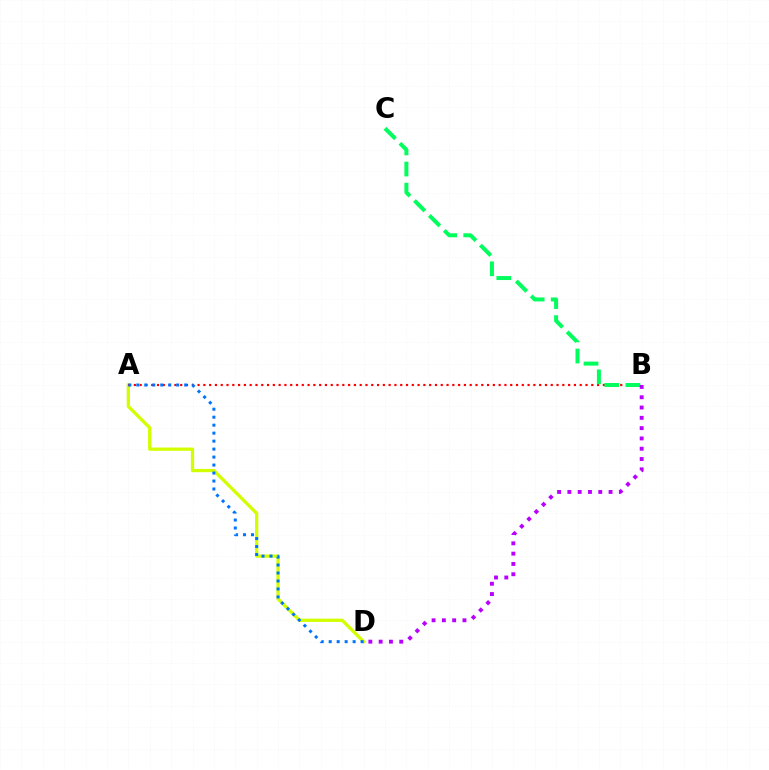{('A', 'D'): [{'color': '#d1ff00', 'line_style': 'solid', 'thickness': 2.35}, {'color': '#0074ff', 'line_style': 'dotted', 'thickness': 2.17}], ('A', 'B'): [{'color': '#ff0000', 'line_style': 'dotted', 'thickness': 1.57}], ('B', 'C'): [{'color': '#00ff5c', 'line_style': 'dashed', 'thickness': 2.87}], ('B', 'D'): [{'color': '#b900ff', 'line_style': 'dotted', 'thickness': 2.8}]}